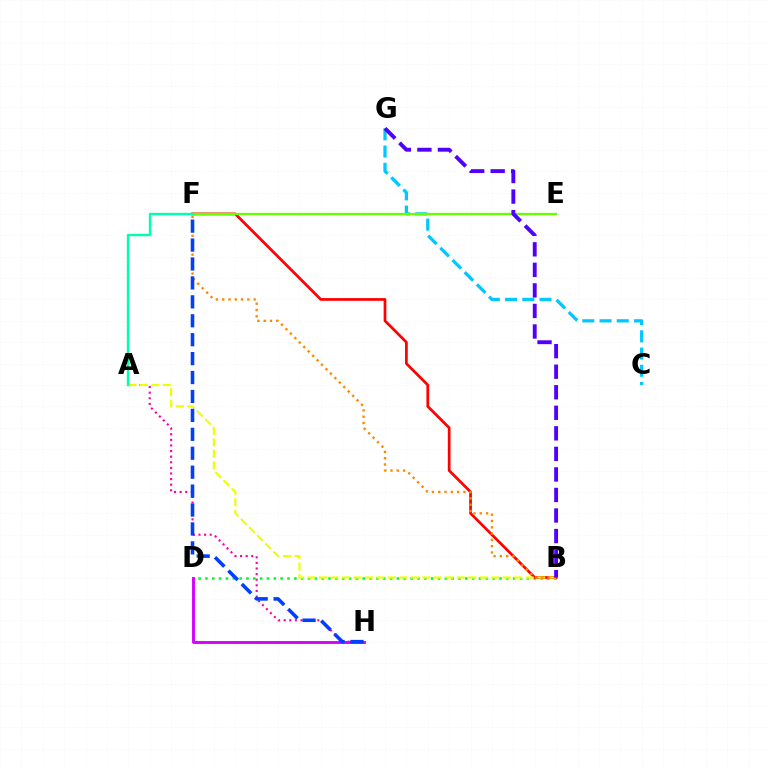{('C', 'G'): [{'color': '#00c7ff', 'line_style': 'dashed', 'thickness': 2.34}], ('B', 'D'): [{'color': '#00ff27', 'line_style': 'dotted', 'thickness': 1.86}], ('B', 'F'): [{'color': '#ff0000', 'line_style': 'solid', 'thickness': 1.96}, {'color': '#ff8800', 'line_style': 'dotted', 'thickness': 1.71}], ('A', 'H'): [{'color': '#ff00a0', 'line_style': 'dotted', 'thickness': 1.52}], ('A', 'B'): [{'color': '#eeff00', 'line_style': 'dashed', 'thickness': 1.56}], ('D', 'H'): [{'color': '#d600ff', 'line_style': 'solid', 'thickness': 2.1}], ('F', 'H'): [{'color': '#003fff', 'line_style': 'dashed', 'thickness': 2.57}], ('E', 'F'): [{'color': '#66ff00', 'line_style': 'solid', 'thickness': 1.64}], ('A', 'F'): [{'color': '#00ffaf', 'line_style': 'solid', 'thickness': 1.72}], ('B', 'G'): [{'color': '#4f00ff', 'line_style': 'dashed', 'thickness': 2.79}]}